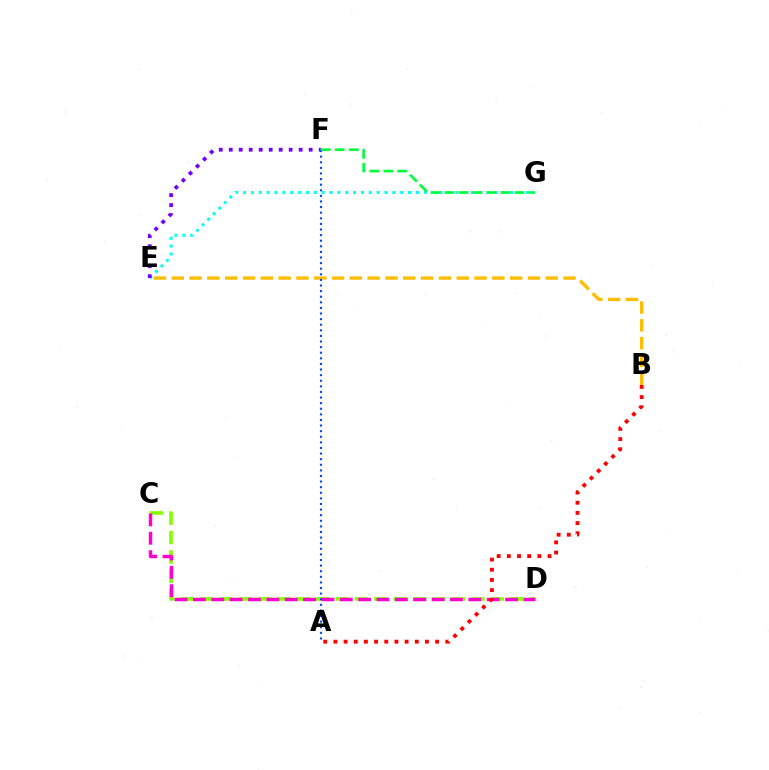{('C', 'D'): [{'color': '#84ff00', 'line_style': 'dashed', 'thickness': 2.63}, {'color': '#ff00cf', 'line_style': 'dashed', 'thickness': 2.49}], ('B', 'E'): [{'color': '#ffbd00', 'line_style': 'dashed', 'thickness': 2.42}], ('E', 'G'): [{'color': '#00fff6', 'line_style': 'dotted', 'thickness': 2.13}], ('A', 'B'): [{'color': '#ff0000', 'line_style': 'dotted', 'thickness': 2.76}], ('E', 'F'): [{'color': '#7200ff', 'line_style': 'dotted', 'thickness': 2.71}], ('A', 'F'): [{'color': '#004bff', 'line_style': 'dotted', 'thickness': 1.52}], ('F', 'G'): [{'color': '#00ff39', 'line_style': 'dashed', 'thickness': 1.9}]}